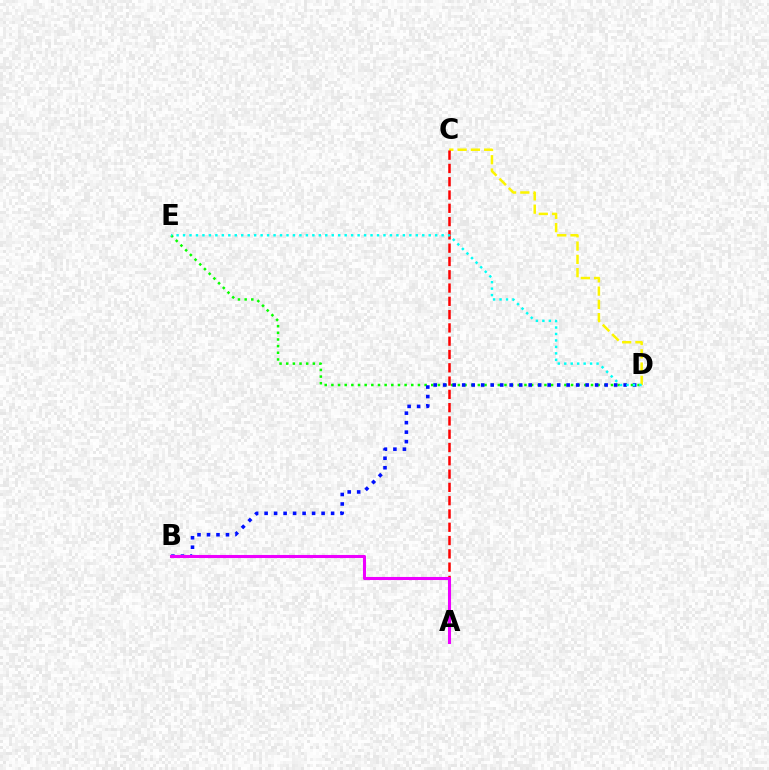{('D', 'E'): [{'color': '#08ff00', 'line_style': 'dotted', 'thickness': 1.81}, {'color': '#00fff6', 'line_style': 'dotted', 'thickness': 1.76}], ('B', 'D'): [{'color': '#0010ff', 'line_style': 'dotted', 'thickness': 2.58}], ('C', 'D'): [{'color': '#fcf500', 'line_style': 'dashed', 'thickness': 1.8}], ('A', 'C'): [{'color': '#ff0000', 'line_style': 'dashed', 'thickness': 1.81}], ('A', 'B'): [{'color': '#ee00ff', 'line_style': 'solid', 'thickness': 2.21}]}